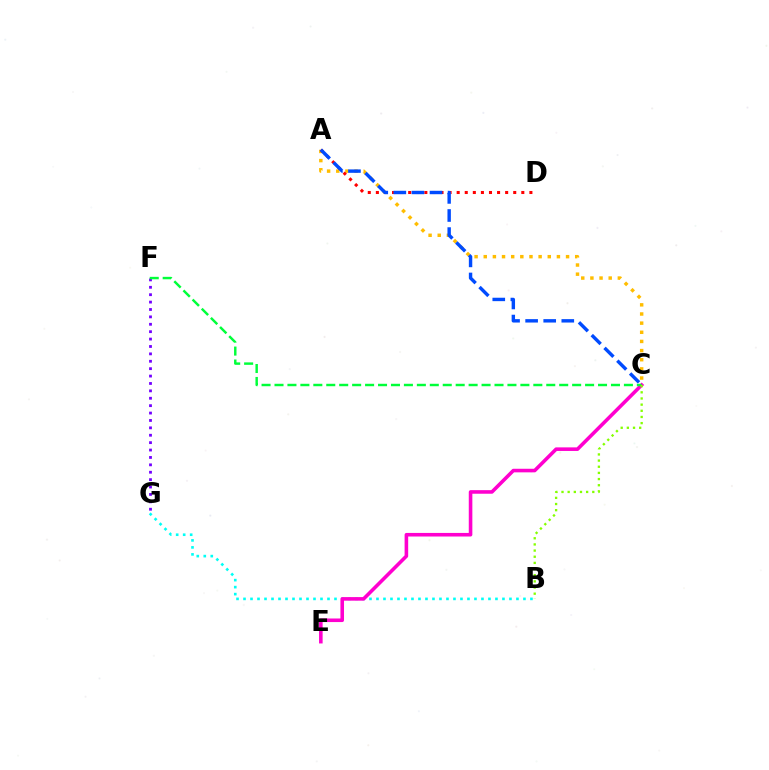{('B', 'G'): [{'color': '#00fff6', 'line_style': 'dotted', 'thickness': 1.9}], ('A', 'C'): [{'color': '#ffbd00', 'line_style': 'dotted', 'thickness': 2.49}, {'color': '#004bff', 'line_style': 'dashed', 'thickness': 2.46}], ('F', 'G'): [{'color': '#7200ff', 'line_style': 'dotted', 'thickness': 2.01}], ('A', 'D'): [{'color': '#ff0000', 'line_style': 'dotted', 'thickness': 2.2}], ('C', 'E'): [{'color': '#ff00cf', 'line_style': 'solid', 'thickness': 2.58}], ('C', 'F'): [{'color': '#00ff39', 'line_style': 'dashed', 'thickness': 1.76}], ('B', 'C'): [{'color': '#84ff00', 'line_style': 'dotted', 'thickness': 1.67}]}